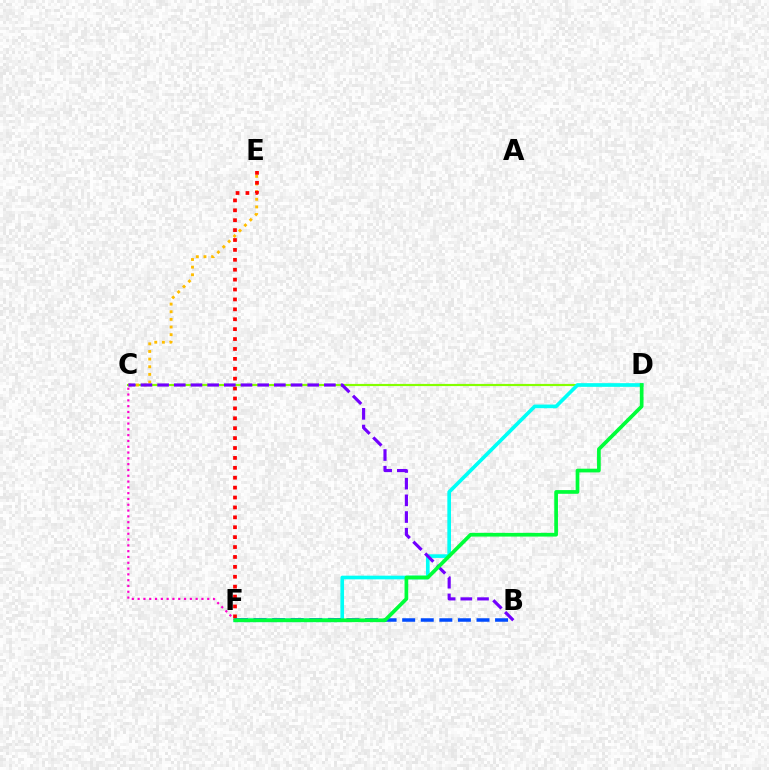{('C', 'D'): [{'color': '#84ff00', 'line_style': 'solid', 'thickness': 1.56}], ('C', 'E'): [{'color': '#ffbd00', 'line_style': 'dotted', 'thickness': 2.08}], ('D', 'F'): [{'color': '#00fff6', 'line_style': 'solid', 'thickness': 2.63}, {'color': '#00ff39', 'line_style': 'solid', 'thickness': 2.66}], ('C', 'F'): [{'color': '#ff00cf', 'line_style': 'dotted', 'thickness': 1.58}], ('E', 'F'): [{'color': '#ff0000', 'line_style': 'dotted', 'thickness': 2.69}], ('B', 'F'): [{'color': '#004bff', 'line_style': 'dashed', 'thickness': 2.52}], ('B', 'C'): [{'color': '#7200ff', 'line_style': 'dashed', 'thickness': 2.27}]}